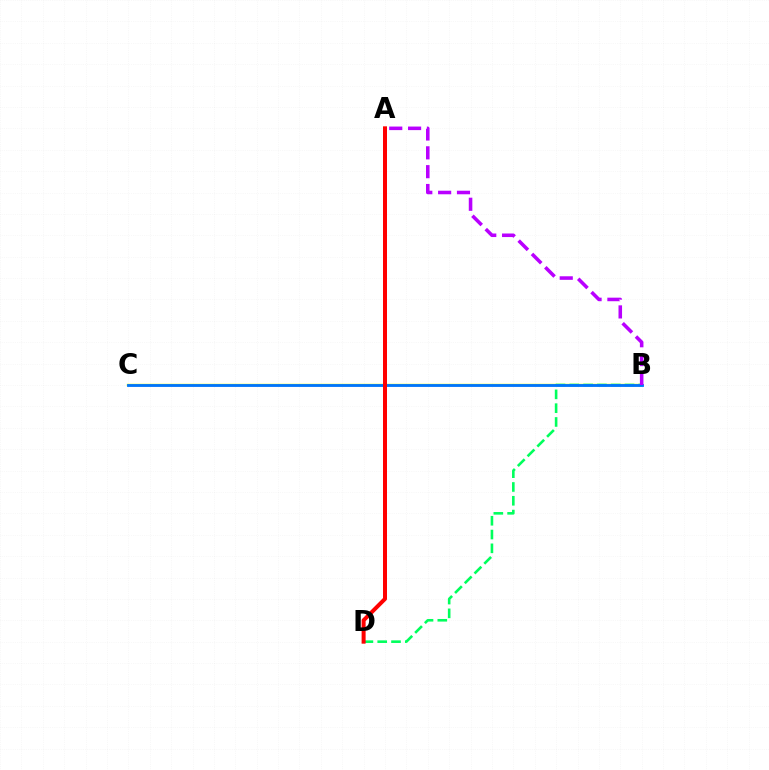{('B', 'C'): [{'color': '#d1ff00', 'line_style': 'solid', 'thickness': 1.73}, {'color': '#0074ff', 'line_style': 'solid', 'thickness': 2.03}], ('B', 'D'): [{'color': '#00ff5c', 'line_style': 'dashed', 'thickness': 1.87}], ('A', 'D'): [{'color': '#ff0000', 'line_style': 'solid', 'thickness': 2.88}], ('A', 'B'): [{'color': '#b900ff', 'line_style': 'dashed', 'thickness': 2.56}]}